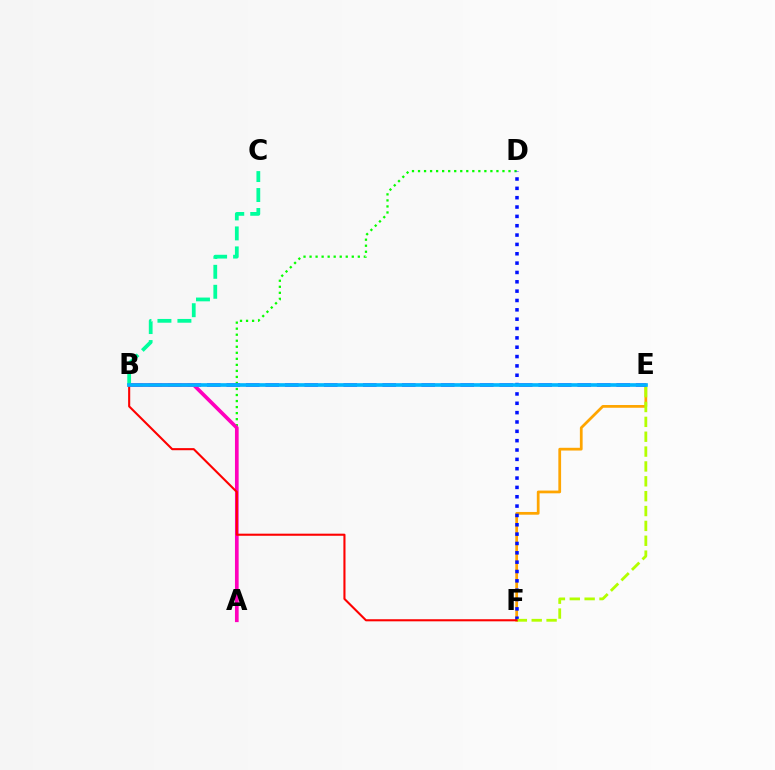{('A', 'D'): [{'color': '#08ff00', 'line_style': 'dotted', 'thickness': 1.64}], ('E', 'F'): [{'color': '#ffa500', 'line_style': 'solid', 'thickness': 1.98}, {'color': '#b3ff00', 'line_style': 'dashed', 'thickness': 2.02}], ('B', 'E'): [{'color': '#9b00ff', 'line_style': 'dashed', 'thickness': 2.65}, {'color': '#00b5ff', 'line_style': 'solid', 'thickness': 2.63}], ('A', 'B'): [{'color': '#ff00bd', 'line_style': 'solid', 'thickness': 2.65}], ('D', 'F'): [{'color': '#0010ff', 'line_style': 'dotted', 'thickness': 2.54}], ('B', 'C'): [{'color': '#00ff9d', 'line_style': 'dashed', 'thickness': 2.71}], ('B', 'F'): [{'color': '#ff0000', 'line_style': 'solid', 'thickness': 1.51}]}